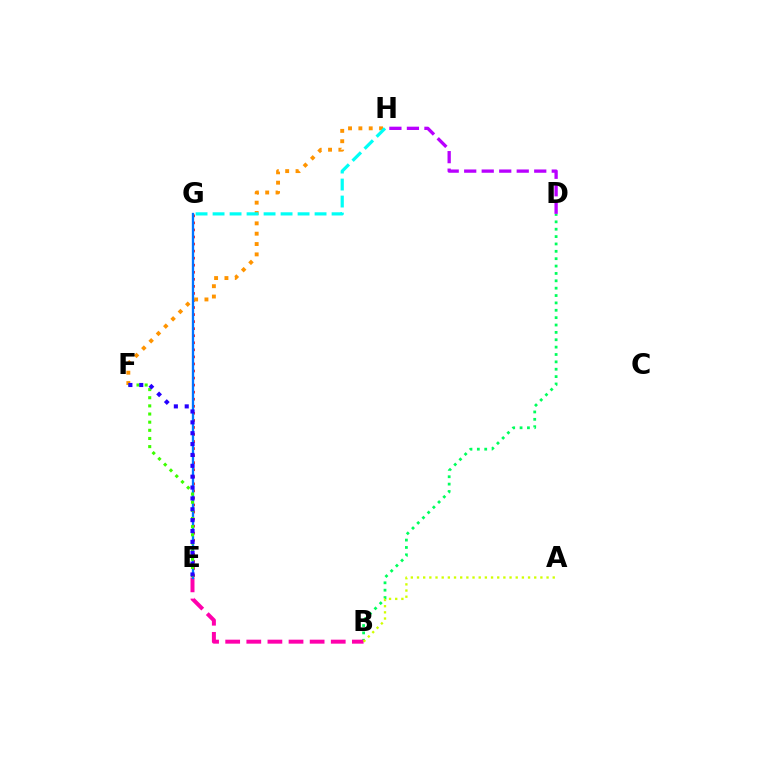{('B', 'D'): [{'color': '#00ff5c', 'line_style': 'dotted', 'thickness': 2.0}], ('B', 'E'): [{'color': '#ff00ac', 'line_style': 'dashed', 'thickness': 2.87}], ('E', 'G'): [{'color': '#ff0000', 'line_style': 'dotted', 'thickness': 1.92}, {'color': '#0074ff', 'line_style': 'solid', 'thickness': 1.68}], ('F', 'H'): [{'color': '#ff9400', 'line_style': 'dotted', 'thickness': 2.81}], ('A', 'B'): [{'color': '#d1ff00', 'line_style': 'dotted', 'thickness': 1.68}], ('G', 'H'): [{'color': '#00fff6', 'line_style': 'dashed', 'thickness': 2.31}], ('E', 'F'): [{'color': '#3dff00', 'line_style': 'dotted', 'thickness': 2.21}, {'color': '#2500ff', 'line_style': 'dotted', 'thickness': 2.95}], ('D', 'H'): [{'color': '#b900ff', 'line_style': 'dashed', 'thickness': 2.38}]}